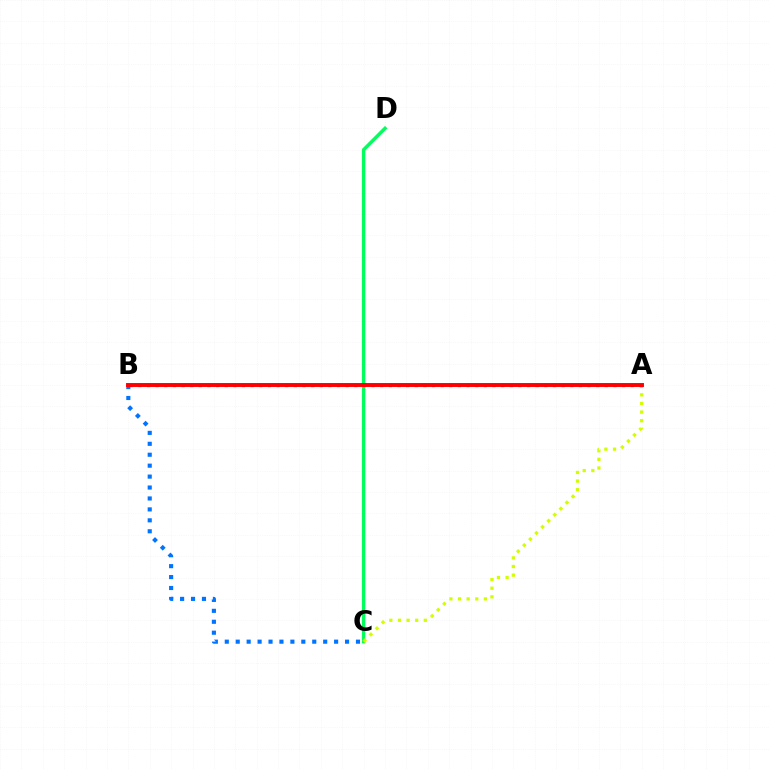{('C', 'D'): [{'color': '#00ff5c', 'line_style': 'solid', 'thickness': 2.45}], ('B', 'C'): [{'color': '#0074ff', 'line_style': 'dotted', 'thickness': 2.97}], ('A', 'C'): [{'color': '#d1ff00', 'line_style': 'dotted', 'thickness': 2.34}], ('A', 'B'): [{'color': '#b900ff', 'line_style': 'dotted', 'thickness': 2.35}, {'color': '#ff0000', 'line_style': 'solid', 'thickness': 2.82}]}